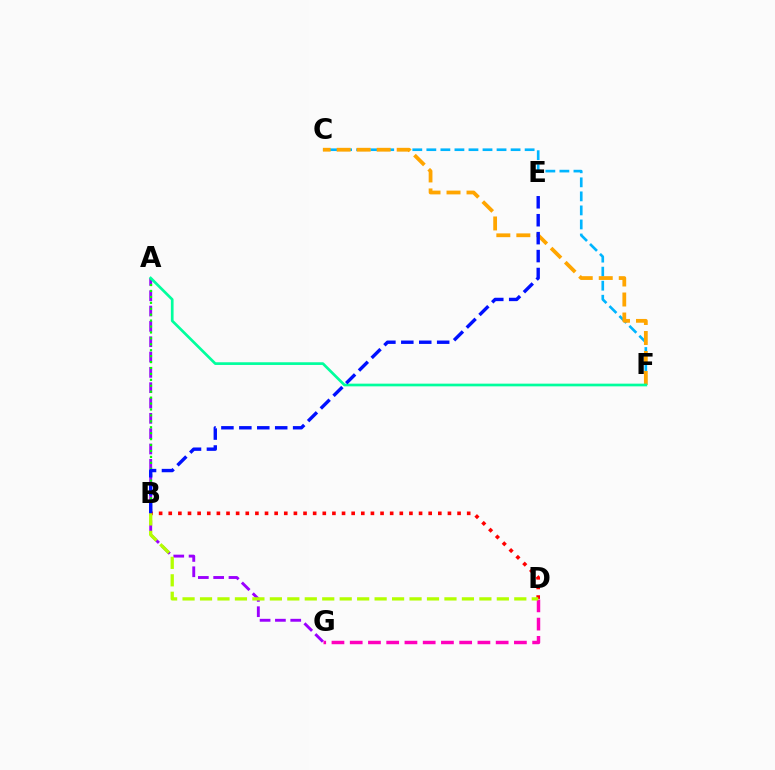{('C', 'F'): [{'color': '#00b5ff', 'line_style': 'dashed', 'thickness': 1.91}, {'color': '#ffa500', 'line_style': 'dashed', 'thickness': 2.72}], ('A', 'G'): [{'color': '#9b00ff', 'line_style': 'dashed', 'thickness': 2.08}], ('A', 'B'): [{'color': '#08ff00', 'line_style': 'dotted', 'thickness': 1.61}], ('B', 'D'): [{'color': '#ff0000', 'line_style': 'dotted', 'thickness': 2.62}, {'color': '#b3ff00', 'line_style': 'dashed', 'thickness': 2.37}], ('D', 'G'): [{'color': '#ff00bd', 'line_style': 'dashed', 'thickness': 2.48}], ('A', 'F'): [{'color': '#00ff9d', 'line_style': 'solid', 'thickness': 1.94}], ('B', 'E'): [{'color': '#0010ff', 'line_style': 'dashed', 'thickness': 2.44}]}